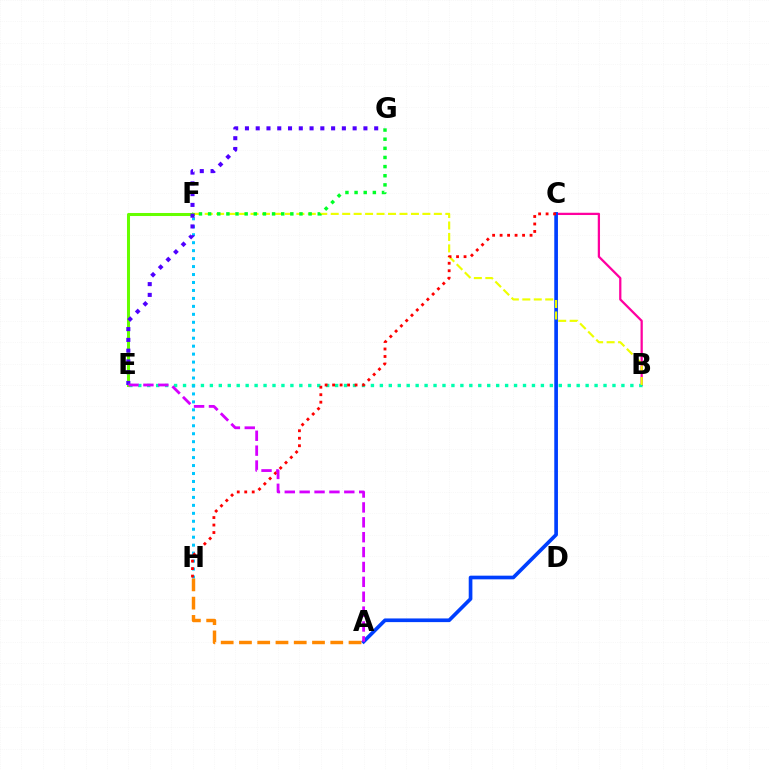{('B', 'C'): [{'color': '#ff00a0', 'line_style': 'solid', 'thickness': 1.63}], ('A', 'C'): [{'color': '#003fff', 'line_style': 'solid', 'thickness': 2.64}], ('B', 'E'): [{'color': '#00ffaf', 'line_style': 'dotted', 'thickness': 2.43}], ('B', 'F'): [{'color': '#eeff00', 'line_style': 'dashed', 'thickness': 1.56}], ('F', 'H'): [{'color': '#00c7ff', 'line_style': 'dotted', 'thickness': 2.16}], ('F', 'G'): [{'color': '#00ff27', 'line_style': 'dotted', 'thickness': 2.48}], ('C', 'H'): [{'color': '#ff0000', 'line_style': 'dotted', 'thickness': 2.03}], ('E', 'F'): [{'color': '#66ff00', 'line_style': 'solid', 'thickness': 2.19}], ('E', 'G'): [{'color': '#4f00ff', 'line_style': 'dotted', 'thickness': 2.93}], ('A', 'E'): [{'color': '#d600ff', 'line_style': 'dashed', 'thickness': 2.02}], ('A', 'H'): [{'color': '#ff8800', 'line_style': 'dashed', 'thickness': 2.48}]}